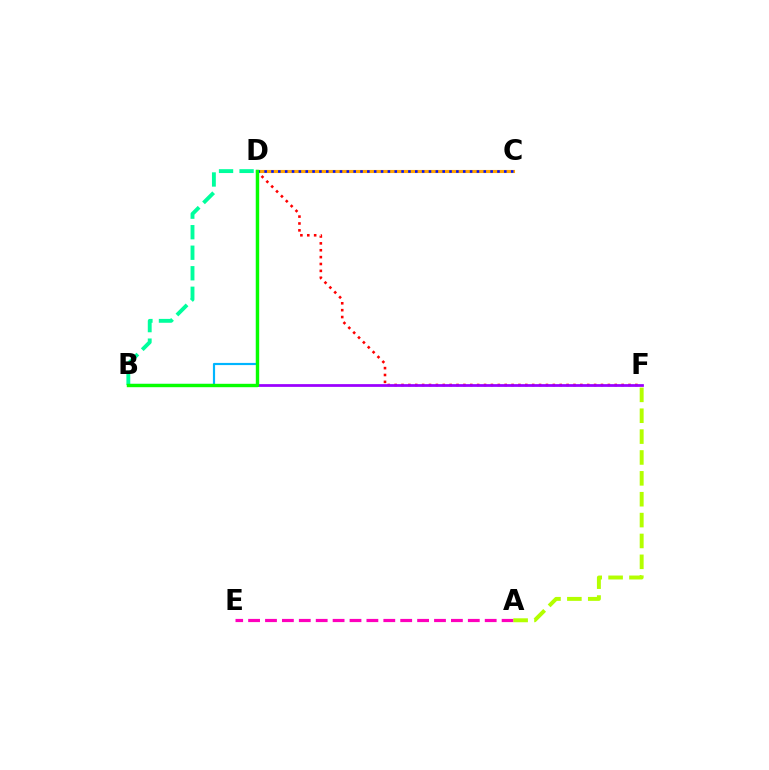{('D', 'F'): [{'color': '#ff0000', 'line_style': 'dotted', 'thickness': 1.87}], ('B', 'D'): [{'color': '#00b5ff', 'line_style': 'solid', 'thickness': 1.57}, {'color': '#00ff9d', 'line_style': 'dashed', 'thickness': 2.79}, {'color': '#08ff00', 'line_style': 'solid', 'thickness': 2.44}], ('C', 'D'): [{'color': '#ffa500', 'line_style': 'solid', 'thickness': 2.24}, {'color': '#0010ff', 'line_style': 'dotted', 'thickness': 1.86}], ('A', 'E'): [{'color': '#ff00bd', 'line_style': 'dashed', 'thickness': 2.3}], ('A', 'F'): [{'color': '#b3ff00', 'line_style': 'dashed', 'thickness': 2.84}], ('B', 'F'): [{'color': '#9b00ff', 'line_style': 'solid', 'thickness': 1.98}]}